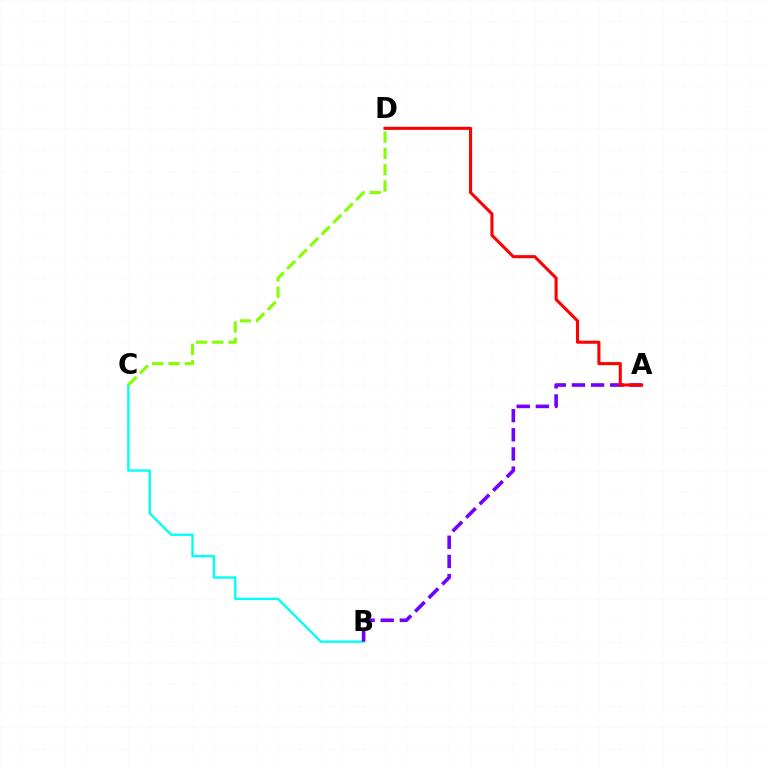{('B', 'C'): [{'color': '#00fff6', 'line_style': 'solid', 'thickness': 1.7}], ('A', 'B'): [{'color': '#7200ff', 'line_style': 'dashed', 'thickness': 2.6}], ('C', 'D'): [{'color': '#84ff00', 'line_style': 'dashed', 'thickness': 2.21}], ('A', 'D'): [{'color': '#ff0000', 'line_style': 'solid', 'thickness': 2.21}]}